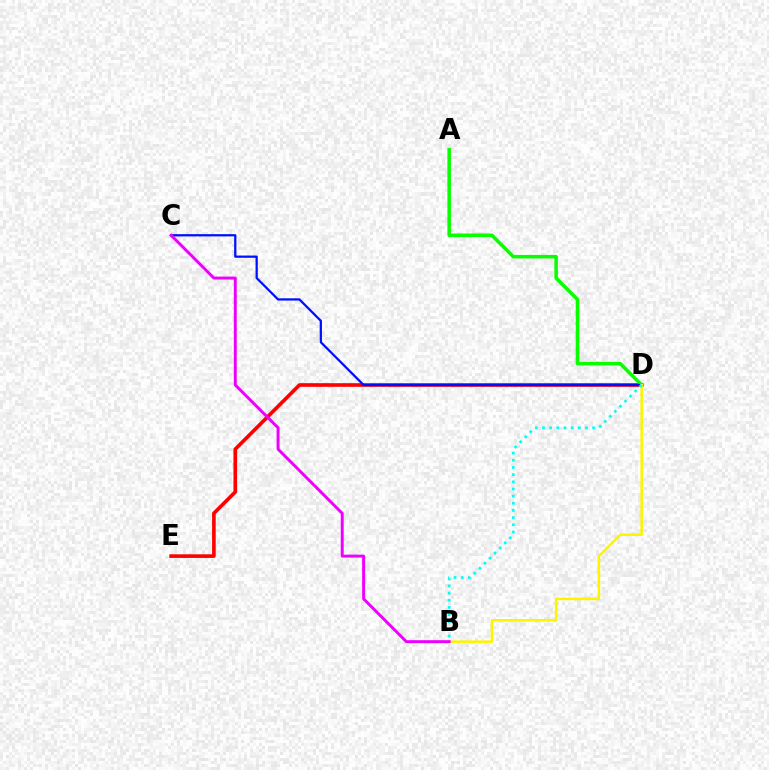{('D', 'E'): [{'color': '#ff0000', 'line_style': 'solid', 'thickness': 2.62}], ('A', 'D'): [{'color': '#08ff00', 'line_style': 'solid', 'thickness': 2.55}], ('C', 'D'): [{'color': '#0010ff', 'line_style': 'solid', 'thickness': 1.62}], ('B', 'D'): [{'color': '#fcf500', 'line_style': 'solid', 'thickness': 1.83}, {'color': '#00fff6', 'line_style': 'dotted', 'thickness': 1.95}], ('B', 'C'): [{'color': '#ee00ff', 'line_style': 'solid', 'thickness': 2.12}]}